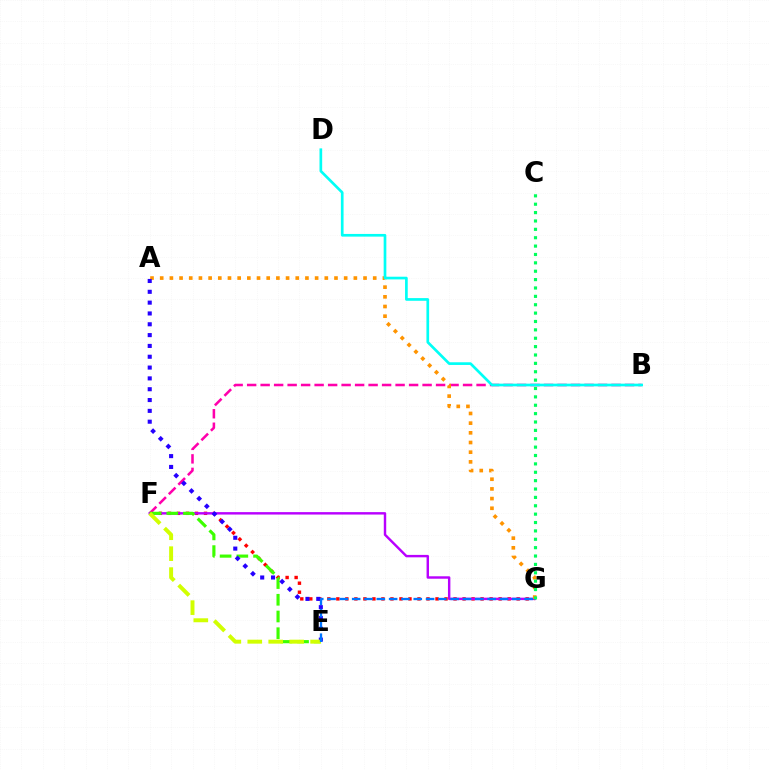{('F', 'G'): [{'color': '#ff0000', 'line_style': 'dotted', 'thickness': 2.45}, {'color': '#b900ff', 'line_style': 'solid', 'thickness': 1.75}], ('B', 'F'): [{'color': '#ff00ac', 'line_style': 'dashed', 'thickness': 1.83}], ('E', 'F'): [{'color': '#3dff00', 'line_style': 'dashed', 'thickness': 2.27}, {'color': '#d1ff00', 'line_style': 'dashed', 'thickness': 2.85}], ('A', 'G'): [{'color': '#ff9400', 'line_style': 'dotted', 'thickness': 2.63}], ('A', 'E'): [{'color': '#2500ff', 'line_style': 'dotted', 'thickness': 2.94}], ('B', 'D'): [{'color': '#00fff6', 'line_style': 'solid', 'thickness': 1.93}], ('C', 'G'): [{'color': '#00ff5c', 'line_style': 'dotted', 'thickness': 2.28}], ('E', 'G'): [{'color': '#0074ff', 'line_style': 'dashed', 'thickness': 1.67}]}